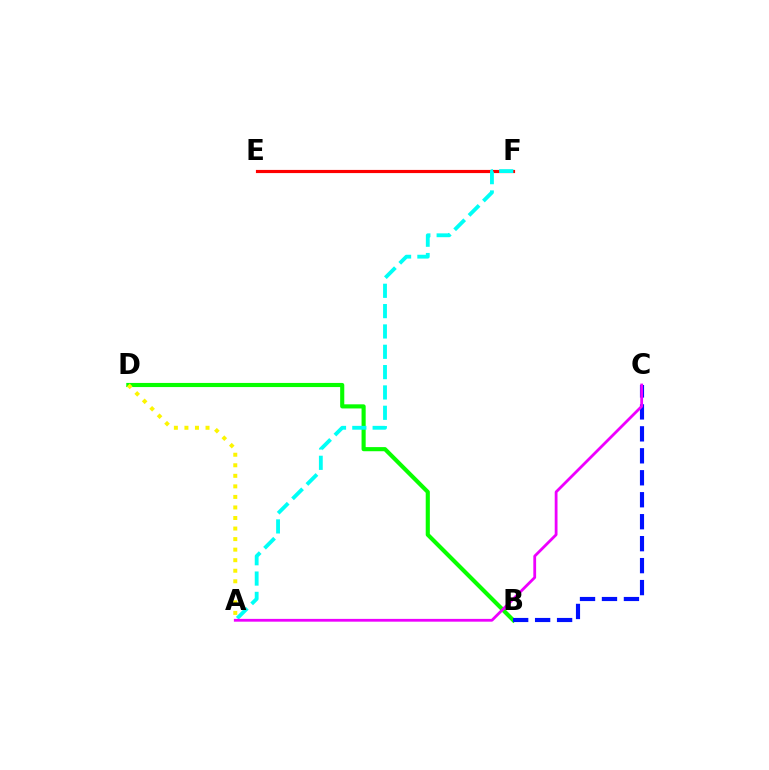{('E', 'F'): [{'color': '#ff0000', 'line_style': 'solid', 'thickness': 2.28}], ('B', 'D'): [{'color': '#08ff00', 'line_style': 'solid', 'thickness': 2.97}], ('A', 'F'): [{'color': '#00fff6', 'line_style': 'dashed', 'thickness': 2.76}], ('B', 'C'): [{'color': '#0010ff', 'line_style': 'dashed', 'thickness': 2.98}], ('A', 'C'): [{'color': '#ee00ff', 'line_style': 'solid', 'thickness': 2.01}], ('A', 'D'): [{'color': '#fcf500', 'line_style': 'dotted', 'thickness': 2.87}]}